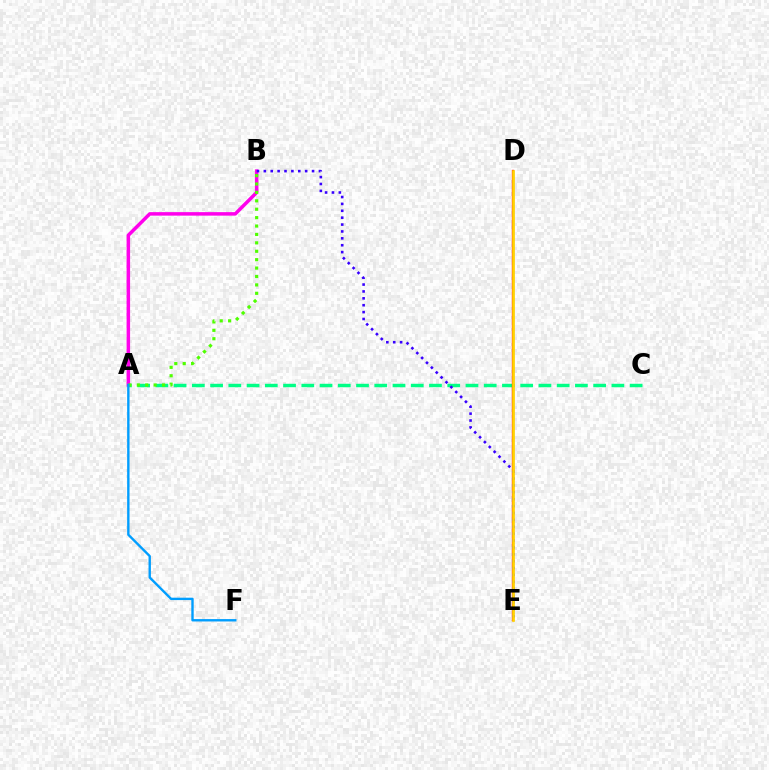{('A', 'B'): [{'color': '#ff00ed', 'line_style': 'solid', 'thickness': 2.52}, {'color': '#4fff00', 'line_style': 'dotted', 'thickness': 2.28}], ('A', 'C'): [{'color': '#00ff86', 'line_style': 'dashed', 'thickness': 2.48}], ('D', 'E'): [{'color': '#ff0000', 'line_style': 'solid', 'thickness': 1.68}, {'color': '#ffd500', 'line_style': 'solid', 'thickness': 1.91}], ('B', 'E'): [{'color': '#3700ff', 'line_style': 'dotted', 'thickness': 1.87}], ('A', 'F'): [{'color': '#009eff', 'line_style': 'solid', 'thickness': 1.72}]}